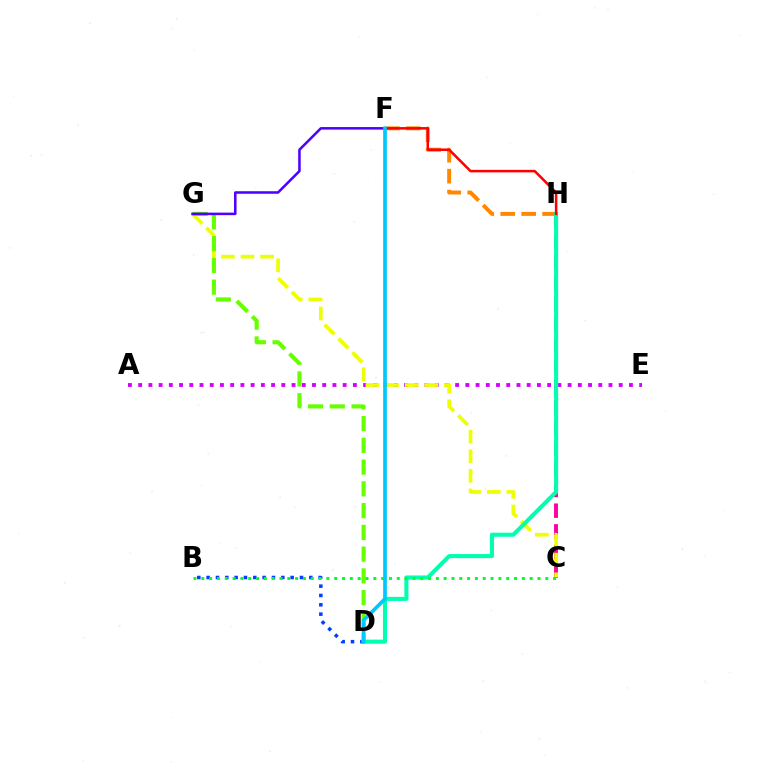{('C', 'H'): [{'color': '#ff00a0', 'line_style': 'dashed', 'thickness': 2.81}], ('A', 'E'): [{'color': '#d600ff', 'line_style': 'dotted', 'thickness': 2.78}], ('C', 'G'): [{'color': '#eeff00', 'line_style': 'dashed', 'thickness': 2.66}], ('B', 'D'): [{'color': '#003fff', 'line_style': 'dotted', 'thickness': 2.54}], ('F', 'H'): [{'color': '#ff8800', 'line_style': 'dashed', 'thickness': 2.84}, {'color': '#ff0000', 'line_style': 'solid', 'thickness': 1.82}], ('D', 'G'): [{'color': '#66ff00', 'line_style': 'dashed', 'thickness': 2.96}], ('F', 'G'): [{'color': '#4f00ff', 'line_style': 'solid', 'thickness': 1.83}], ('D', 'H'): [{'color': '#00ffaf', 'line_style': 'solid', 'thickness': 2.94}], ('B', 'C'): [{'color': '#00ff27', 'line_style': 'dotted', 'thickness': 2.12}], ('D', 'F'): [{'color': '#00c7ff', 'line_style': 'solid', 'thickness': 2.66}]}